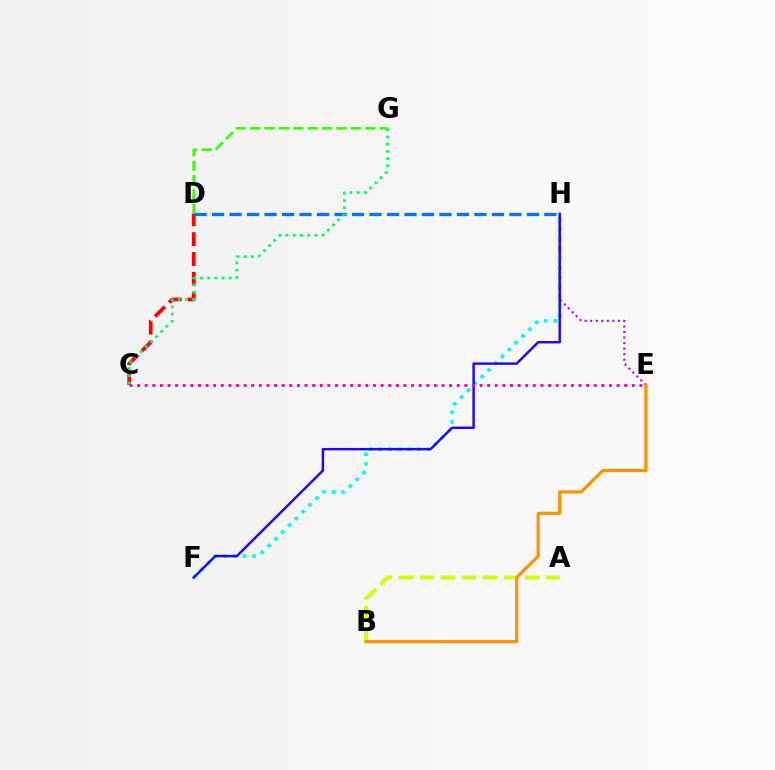{('D', 'G'): [{'color': '#3dff00', 'line_style': 'dashed', 'thickness': 1.95}], ('E', 'H'): [{'color': '#b900ff', 'line_style': 'dotted', 'thickness': 1.5}], ('C', 'D'): [{'color': '#ff0000', 'line_style': 'dashed', 'thickness': 2.69}], ('A', 'B'): [{'color': '#d1ff00', 'line_style': 'dashed', 'thickness': 2.86}], ('F', 'H'): [{'color': '#00fff6', 'line_style': 'dotted', 'thickness': 2.61}, {'color': '#2500ff', 'line_style': 'solid', 'thickness': 1.75}], ('B', 'E'): [{'color': '#ff9400', 'line_style': 'solid', 'thickness': 2.31}], ('D', 'H'): [{'color': '#0074ff', 'line_style': 'dashed', 'thickness': 2.38}], ('C', 'G'): [{'color': '#00ff5c', 'line_style': 'dotted', 'thickness': 1.97}], ('C', 'E'): [{'color': '#ff00ac', 'line_style': 'dotted', 'thickness': 2.07}]}